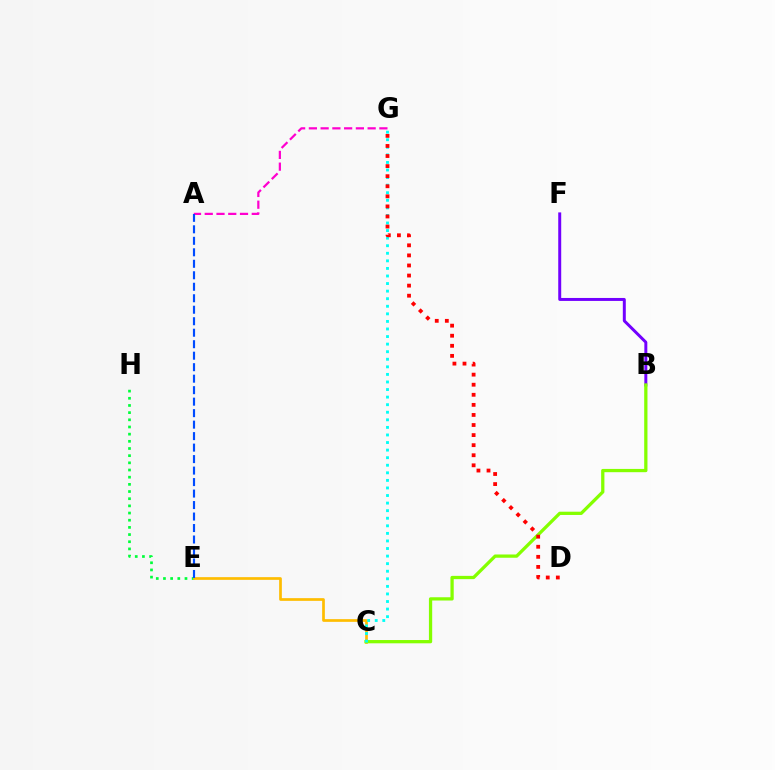{('E', 'H'): [{'color': '#00ff39', 'line_style': 'dotted', 'thickness': 1.95}], ('C', 'E'): [{'color': '#ffbd00', 'line_style': 'solid', 'thickness': 1.94}], ('B', 'F'): [{'color': '#7200ff', 'line_style': 'solid', 'thickness': 2.14}], ('A', 'G'): [{'color': '#ff00cf', 'line_style': 'dashed', 'thickness': 1.6}], ('B', 'C'): [{'color': '#84ff00', 'line_style': 'solid', 'thickness': 2.35}], ('C', 'G'): [{'color': '#00fff6', 'line_style': 'dotted', 'thickness': 2.06}], ('D', 'G'): [{'color': '#ff0000', 'line_style': 'dotted', 'thickness': 2.74}], ('A', 'E'): [{'color': '#004bff', 'line_style': 'dashed', 'thickness': 1.56}]}